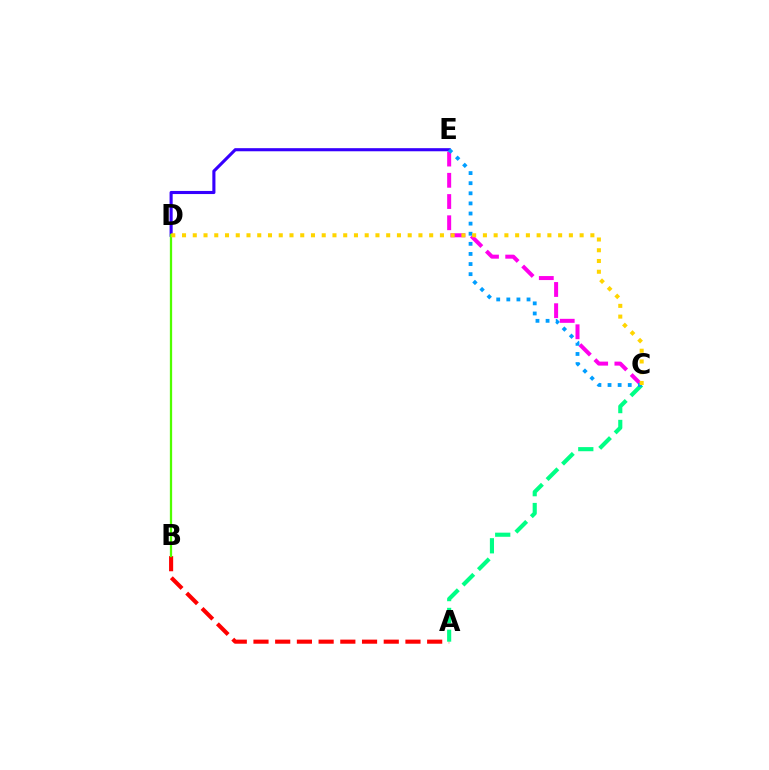{('C', 'E'): [{'color': '#ff00ed', 'line_style': 'dashed', 'thickness': 2.88}, {'color': '#009eff', 'line_style': 'dotted', 'thickness': 2.75}], ('D', 'E'): [{'color': '#3700ff', 'line_style': 'solid', 'thickness': 2.23}], ('A', 'B'): [{'color': '#ff0000', 'line_style': 'dashed', 'thickness': 2.95}], ('A', 'C'): [{'color': '#00ff86', 'line_style': 'dashed', 'thickness': 2.97}], ('B', 'D'): [{'color': '#4fff00', 'line_style': 'solid', 'thickness': 1.64}], ('C', 'D'): [{'color': '#ffd500', 'line_style': 'dotted', 'thickness': 2.92}]}